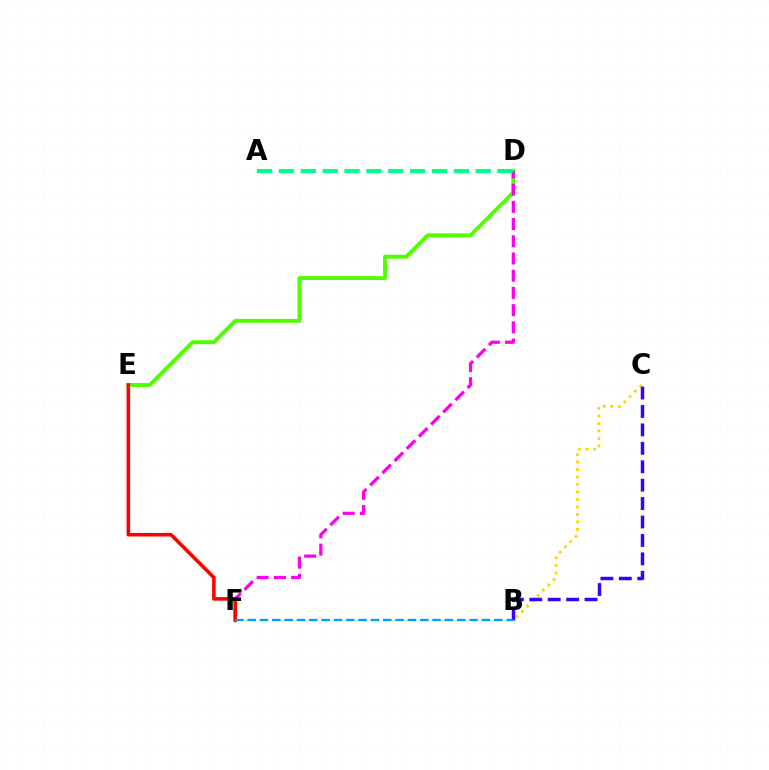{('D', 'E'): [{'color': '#4fff00', 'line_style': 'solid', 'thickness': 2.81}], ('D', 'F'): [{'color': '#ff00ed', 'line_style': 'dashed', 'thickness': 2.34}], ('B', 'C'): [{'color': '#ffd500', 'line_style': 'dotted', 'thickness': 2.03}, {'color': '#3700ff', 'line_style': 'dashed', 'thickness': 2.5}], ('E', 'F'): [{'color': '#ff0000', 'line_style': 'solid', 'thickness': 2.58}], ('B', 'F'): [{'color': '#009eff', 'line_style': 'dashed', 'thickness': 1.68}], ('A', 'D'): [{'color': '#00ff86', 'line_style': 'dashed', 'thickness': 2.97}]}